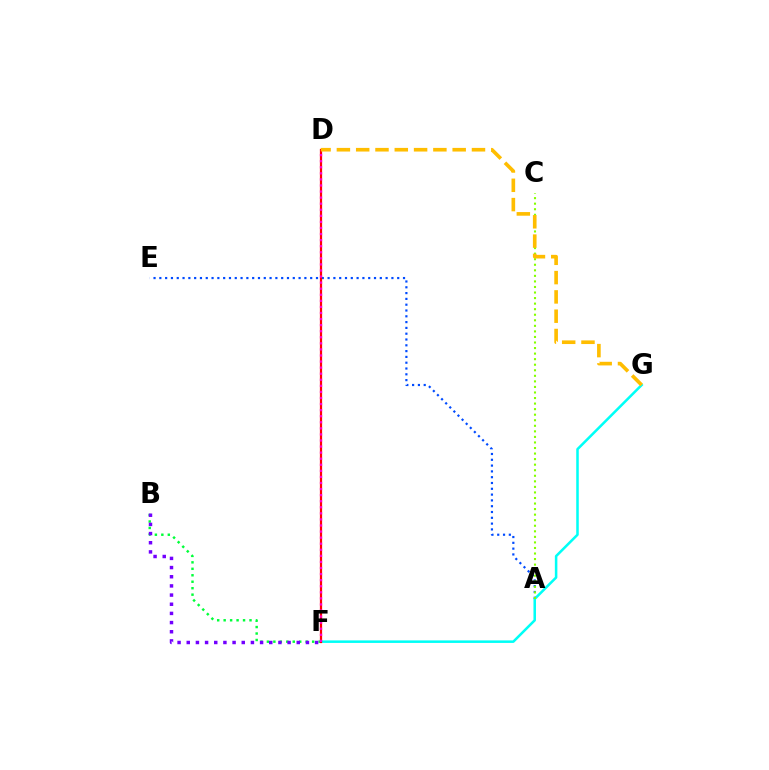{('F', 'G'): [{'color': '#00fff6', 'line_style': 'solid', 'thickness': 1.82}], ('B', 'F'): [{'color': '#00ff39', 'line_style': 'dotted', 'thickness': 1.76}, {'color': '#7200ff', 'line_style': 'dotted', 'thickness': 2.49}], ('A', 'E'): [{'color': '#004bff', 'line_style': 'dotted', 'thickness': 1.58}], ('A', 'C'): [{'color': '#84ff00', 'line_style': 'dotted', 'thickness': 1.51}], ('D', 'F'): [{'color': '#ff0000', 'line_style': 'solid', 'thickness': 1.6}, {'color': '#ff00cf', 'line_style': 'dotted', 'thickness': 1.65}], ('D', 'G'): [{'color': '#ffbd00', 'line_style': 'dashed', 'thickness': 2.62}]}